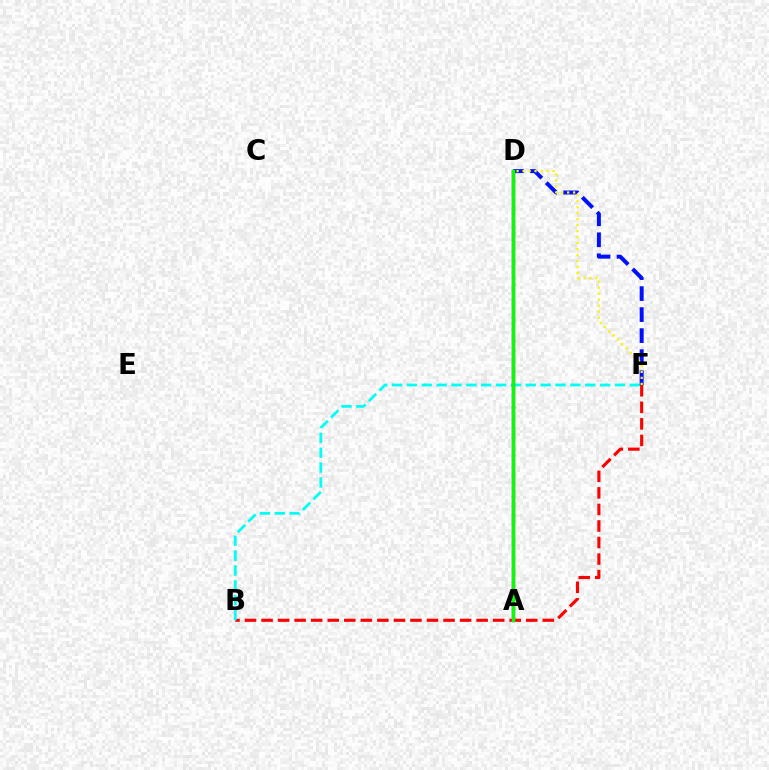{('B', 'F'): [{'color': '#ff0000', 'line_style': 'dashed', 'thickness': 2.25}, {'color': '#00fff6', 'line_style': 'dashed', 'thickness': 2.02}], ('A', 'D'): [{'color': '#ee00ff', 'line_style': 'solid', 'thickness': 2.46}, {'color': '#08ff00', 'line_style': 'solid', 'thickness': 2.49}], ('D', 'F'): [{'color': '#0010ff', 'line_style': 'dashed', 'thickness': 2.86}, {'color': '#fcf500', 'line_style': 'dotted', 'thickness': 1.63}]}